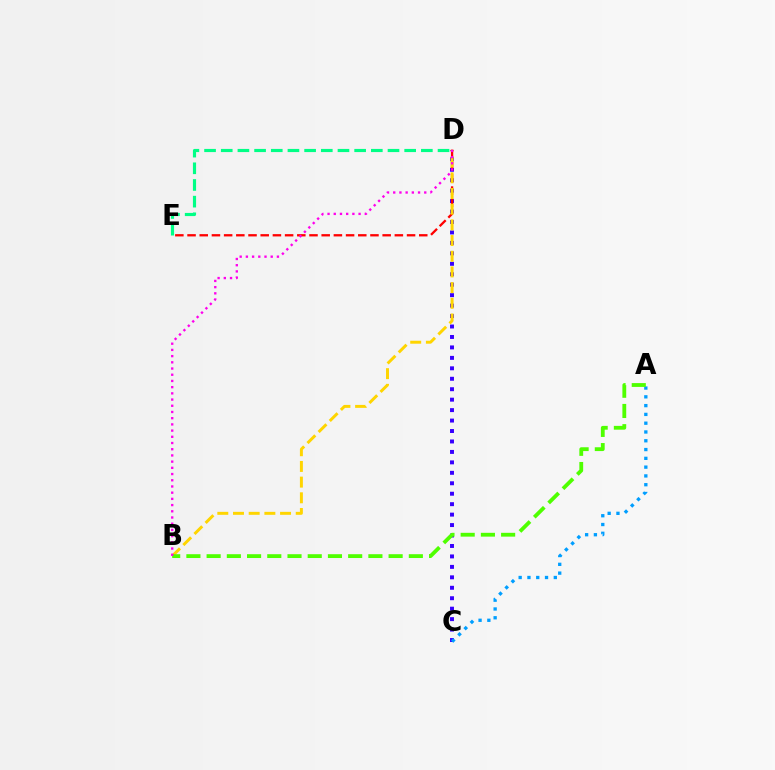{('C', 'D'): [{'color': '#3700ff', 'line_style': 'dotted', 'thickness': 2.84}], ('A', 'C'): [{'color': '#009eff', 'line_style': 'dotted', 'thickness': 2.39}], ('D', 'E'): [{'color': '#ff0000', 'line_style': 'dashed', 'thickness': 1.66}, {'color': '#00ff86', 'line_style': 'dashed', 'thickness': 2.27}], ('B', 'D'): [{'color': '#ffd500', 'line_style': 'dashed', 'thickness': 2.13}, {'color': '#ff00ed', 'line_style': 'dotted', 'thickness': 1.69}], ('A', 'B'): [{'color': '#4fff00', 'line_style': 'dashed', 'thickness': 2.75}]}